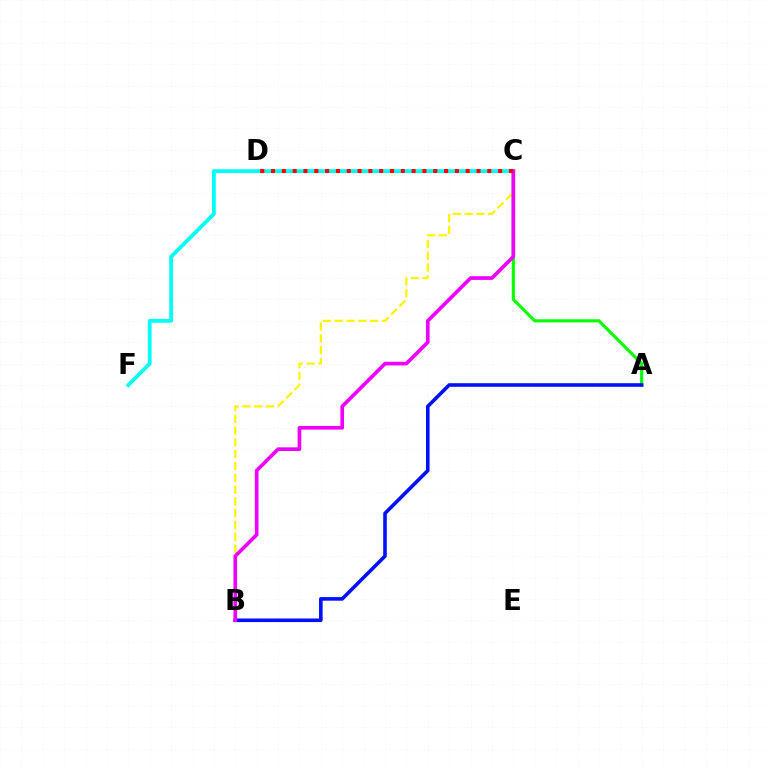{('A', 'C'): [{'color': '#08ff00', 'line_style': 'solid', 'thickness': 2.24}], ('C', 'F'): [{'color': '#00fff6', 'line_style': 'solid', 'thickness': 2.74}], ('B', 'C'): [{'color': '#fcf500', 'line_style': 'dashed', 'thickness': 1.6}, {'color': '#ee00ff', 'line_style': 'solid', 'thickness': 2.65}], ('A', 'B'): [{'color': '#0010ff', 'line_style': 'solid', 'thickness': 2.6}], ('C', 'D'): [{'color': '#ff0000', 'line_style': 'dotted', 'thickness': 2.94}]}